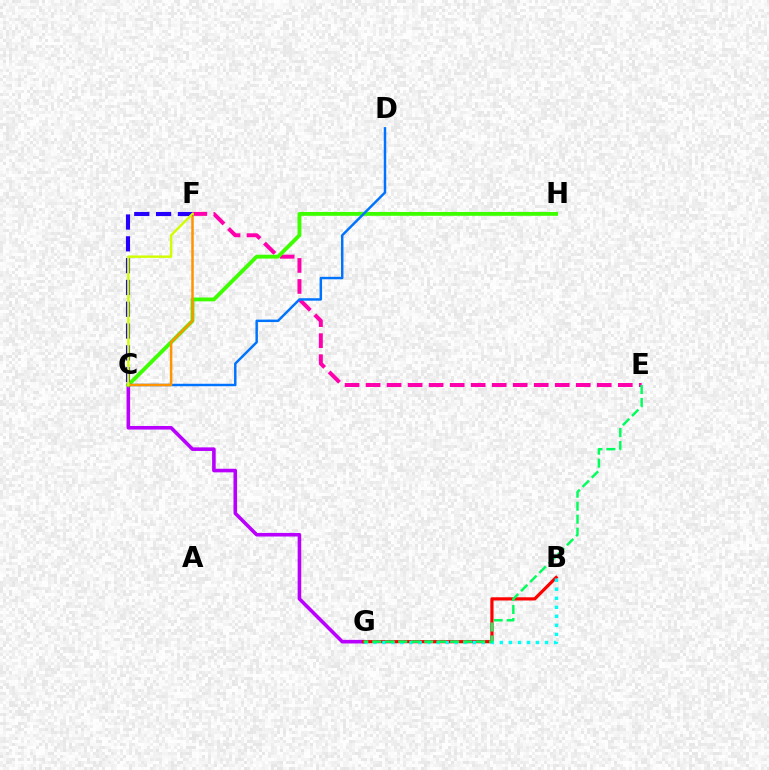{('C', 'G'): [{'color': '#b900ff', 'line_style': 'solid', 'thickness': 2.58}], ('B', 'G'): [{'color': '#ff0000', 'line_style': 'solid', 'thickness': 2.3}, {'color': '#00fff6', 'line_style': 'dotted', 'thickness': 2.45}], ('E', 'F'): [{'color': '#ff00ac', 'line_style': 'dashed', 'thickness': 2.86}], ('C', 'H'): [{'color': '#3dff00', 'line_style': 'solid', 'thickness': 2.77}], ('E', 'G'): [{'color': '#00ff5c', 'line_style': 'dashed', 'thickness': 1.76}], ('C', 'D'): [{'color': '#0074ff', 'line_style': 'solid', 'thickness': 1.77}], ('C', 'F'): [{'color': '#ff9400', 'line_style': 'solid', 'thickness': 1.8}, {'color': '#2500ff', 'line_style': 'dashed', 'thickness': 2.96}, {'color': '#d1ff00', 'line_style': 'solid', 'thickness': 1.74}]}